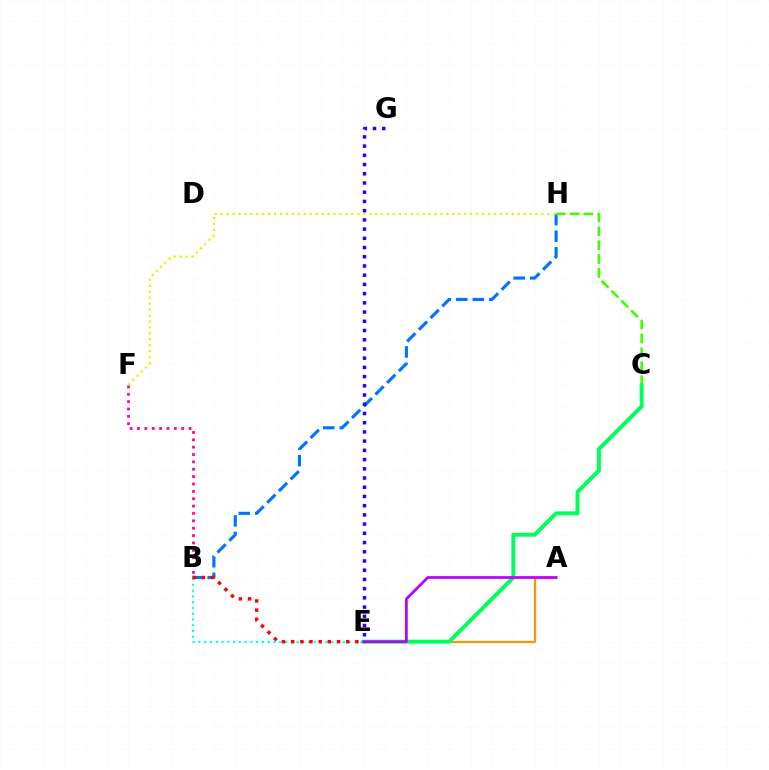{('B', 'H'): [{'color': '#0074ff', 'line_style': 'dashed', 'thickness': 2.25}], ('A', 'E'): [{'color': '#ff9400', 'line_style': 'solid', 'thickness': 1.59}, {'color': '#b900ff', 'line_style': 'solid', 'thickness': 1.96}], ('B', 'F'): [{'color': '#ff00ac', 'line_style': 'dotted', 'thickness': 2.0}], ('C', 'E'): [{'color': '#00ff5c', 'line_style': 'solid', 'thickness': 2.85}], ('B', 'E'): [{'color': '#00fff6', 'line_style': 'dotted', 'thickness': 1.57}, {'color': '#ff0000', 'line_style': 'dotted', 'thickness': 2.49}], ('E', 'G'): [{'color': '#2500ff', 'line_style': 'dotted', 'thickness': 2.5}], ('C', 'H'): [{'color': '#3dff00', 'line_style': 'dashed', 'thickness': 1.89}], ('F', 'H'): [{'color': '#d1ff00', 'line_style': 'dotted', 'thickness': 1.61}]}